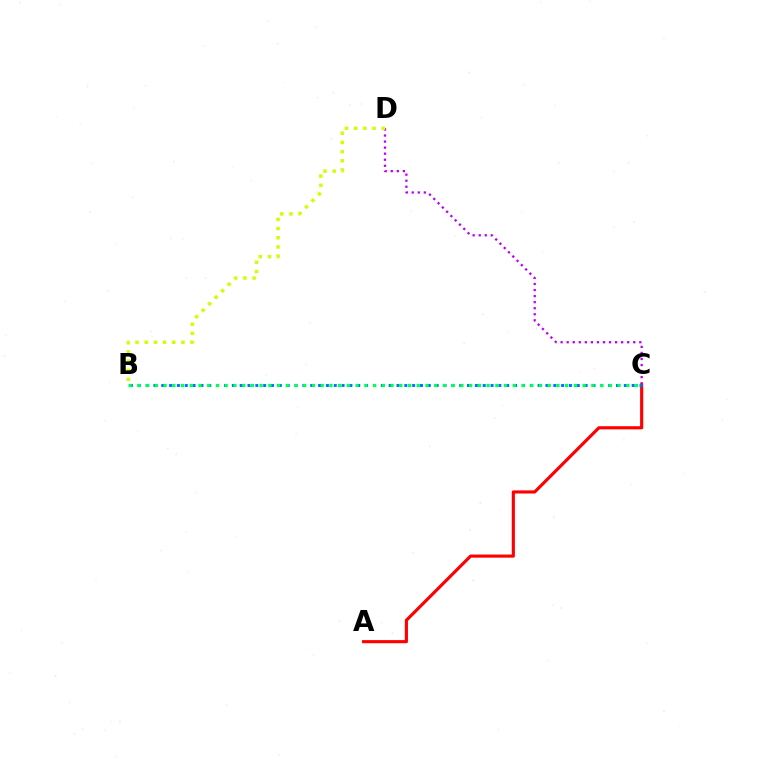{('C', 'D'): [{'color': '#b900ff', 'line_style': 'dotted', 'thickness': 1.64}], ('A', 'C'): [{'color': '#ff0000', 'line_style': 'solid', 'thickness': 2.25}], ('B', 'C'): [{'color': '#0074ff', 'line_style': 'dotted', 'thickness': 2.13}, {'color': '#00ff5c', 'line_style': 'dotted', 'thickness': 2.37}], ('B', 'D'): [{'color': '#d1ff00', 'line_style': 'dotted', 'thickness': 2.5}]}